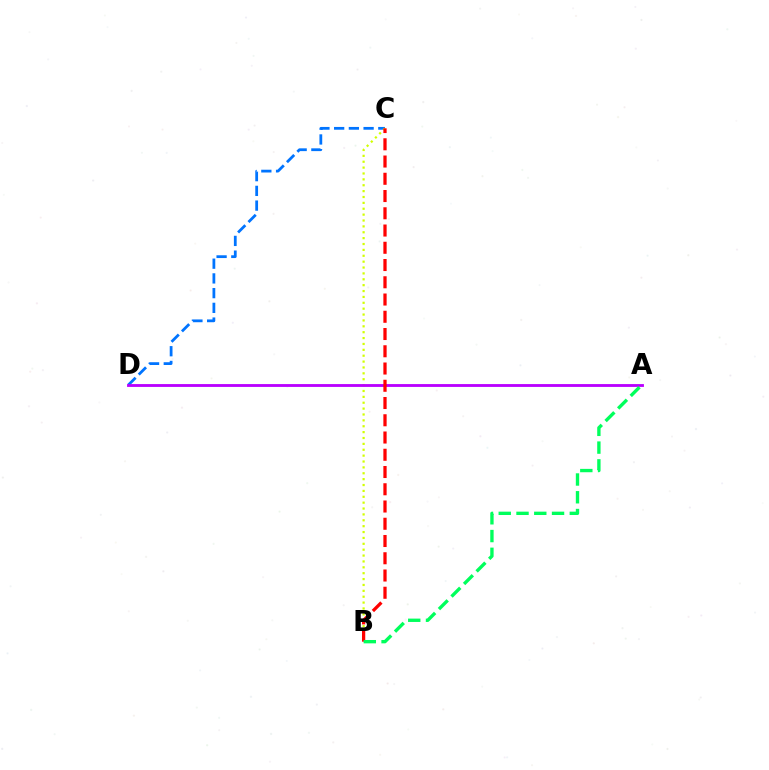{('C', 'D'): [{'color': '#0074ff', 'line_style': 'dashed', 'thickness': 2.0}], ('B', 'C'): [{'color': '#d1ff00', 'line_style': 'dotted', 'thickness': 1.6}, {'color': '#ff0000', 'line_style': 'dashed', 'thickness': 2.34}], ('A', 'D'): [{'color': '#b900ff', 'line_style': 'solid', 'thickness': 2.05}], ('A', 'B'): [{'color': '#00ff5c', 'line_style': 'dashed', 'thickness': 2.41}]}